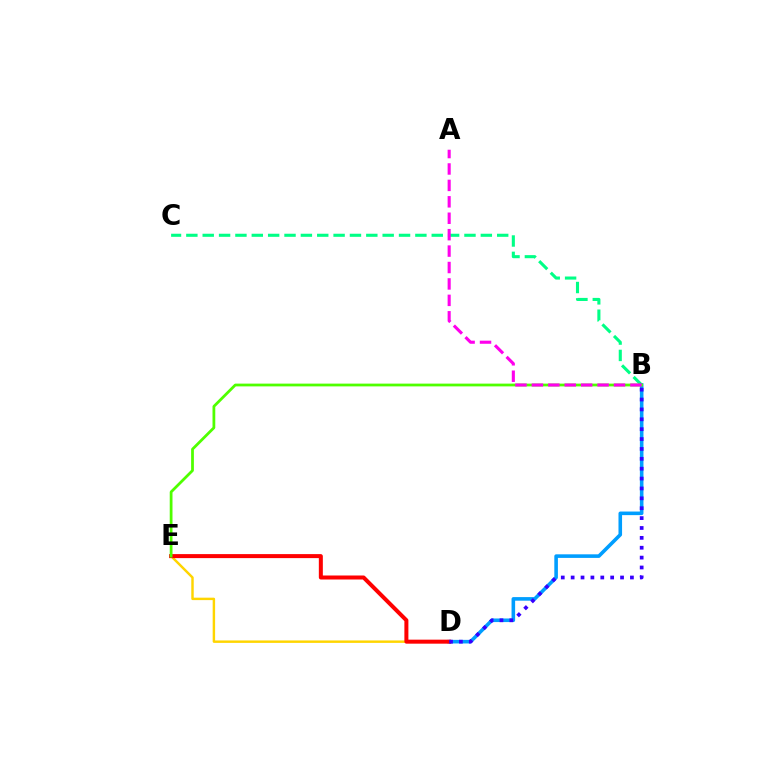{('B', 'C'): [{'color': '#00ff86', 'line_style': 'dashed', 'thickness': 2.22}], ('D', 'E'): [{'color': '#ffd500', 'line_style': 'solid', 'thickness': 1.76}, {'color': '#ff0000', 'line_style': 'solid', 'thickness': 2.89}], ('B', 'D'): [{'color': '#009eff', 'line_style': 'solid', 'thickness': 2.58}, {'color': '#3700ff', 'line_style': 'dotted', 'thickness': 2.68}], ('B', 'E'): [{'color': '#4fff00', 'line_style': 'solid', 'thickness': 1.99}], ('A', 'B'): [{'color': '#ff00ed', 'line_style': 'dashed', 'thickness': 2.23}]}